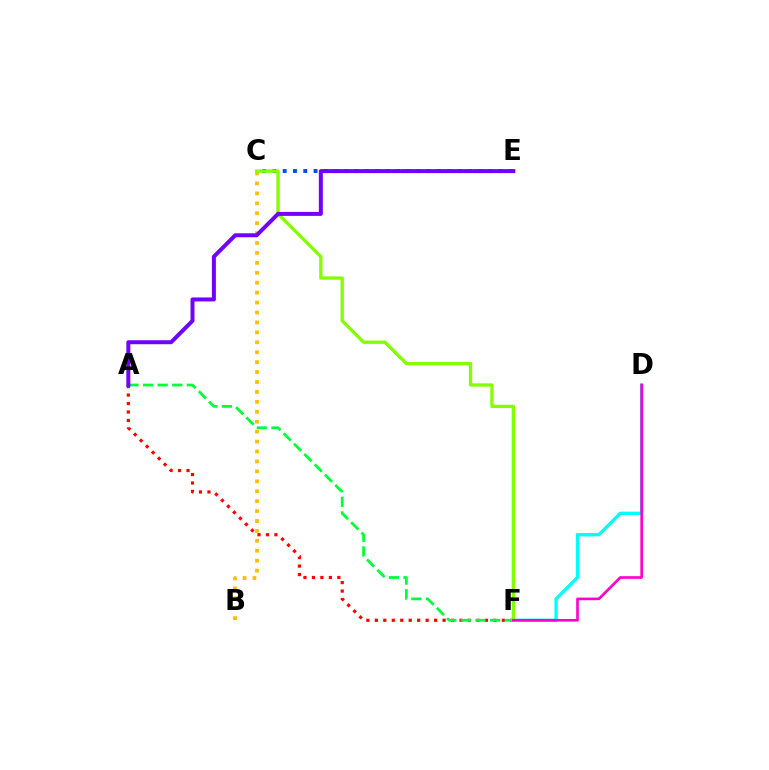{('B', 'C'): [{'color': '#ffbd00', 'line_style': 'dotted', 'thickness': 2.7}], ('A', 'F'): [{'color': '#ff0000', 'line_style': 'dotted', 'thickness': 2.3}, {'color': '#00ff39', 'line_style': 'dashed', 'thickness': 1.98}], ('D', 'F'): [{'color': '#00fff6', 'line_style': 'solid', 'thickness': 2.4}, {'color': '#ff00cf', 'line_style': 'solid', 'thickness': 1.9}], ('C', 'E'): [{'color': '#004bff', 'line_style': 'dotted', 'thickness': 2.8}], ('C', 'F'): [{'color': '#84ff00', 'line_style': 'solid', 'thickness': 2.39}], ('A', 'E'): [{'color': '#7200ff', 'line_style': 'solid', 'thickness': 2.87}]}